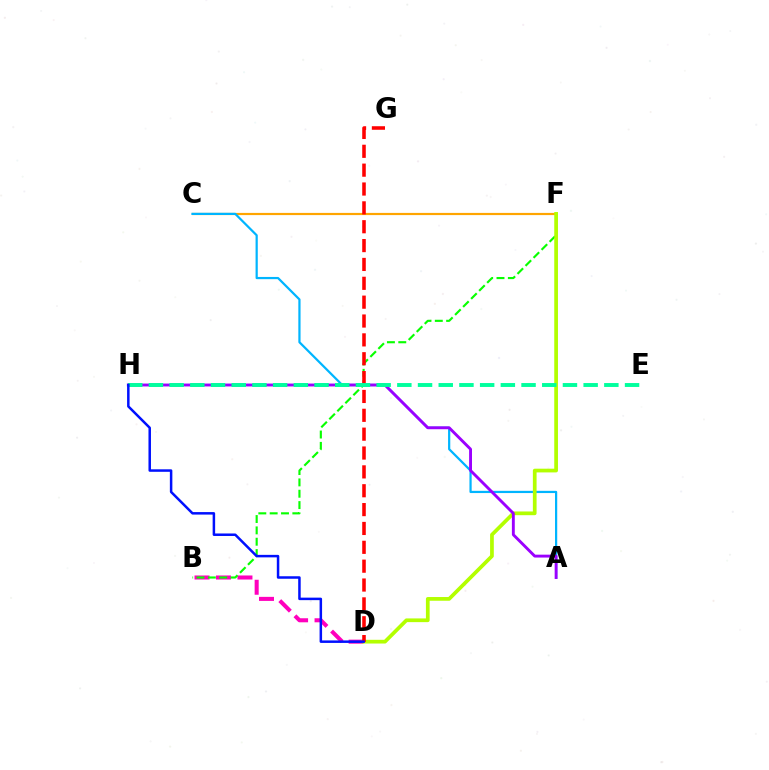{('B', 'D'): [{'color': '#ff00bd', 'line_style': 'dashed', 'thickness': 2.92}], ('C', 'F'): [{'color': '#ffa500', 'line_style': 'solid', 'thickness': 1.58}], ('B', 'F'): [{'color': '#08ff00', 'line_style': 'dashed', 'thickness': 1.54}], ('A', 'C'): [{'color': '#00b5ff', 'line_style': 'solid', 'thickness': 1.6}], ('D', 'F'): [{'color': '#b3ff00', 'line_style': 'solid', 'thickness': 2.68}], ('A', 'H'): [{'color': '#9b00ff', 'line_style': 'solid', 'thickness': 2.08}], ('D', 'G'): [{'color': '#ff0000', 'line_style': 'dashed', 'thickness': 2.56}], ('E', 'H'): [{'color': '#00ff9d', 'line_style': 'dashed', 'thickness': 2.81}], ('D', 'H'): [{'color': '#0010ff', 'line_style': 'solid', 'thickness': 1.8}]}